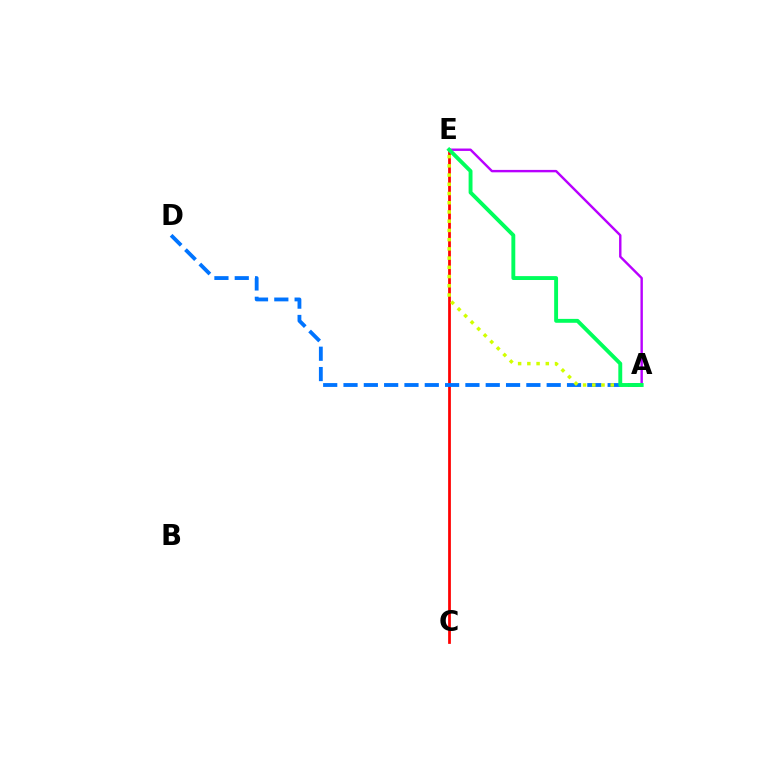{('C', 'E'): [{'color': '#ff0000', 'line_style': 'solid', 'thickness': 1.98}], ('A', 'E'): [{'color': '#b900ff', 'line_style': 'solid', 'thickness': 1.74}, {'color': '#d1ff00', 'line_style': 'dotted', 'thickness': 2.51}, {'color': '#00ff5c', 'line_style': 'solid', 'thickness': 2.81}], ('A', 'D'): [{'color': '#0074ff', 'line_style': 'dashed', 'thickness': 2.76}]}